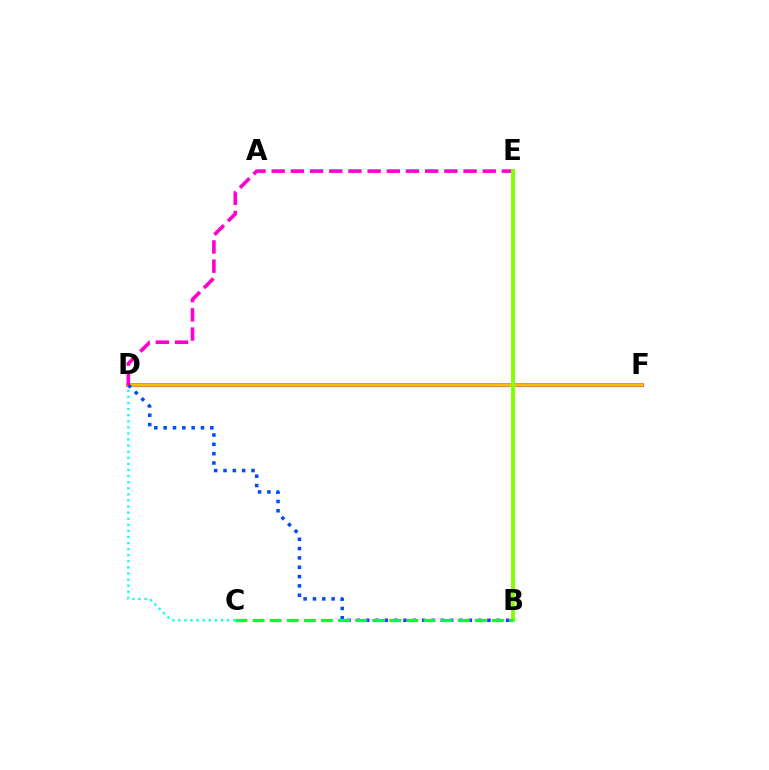{('D', 'F'): [{'color': '#ff0000', 'line_style': 'solid', 'thickness': 2.74}, {'color': '#7200ff', 'line_style': 'solid', 'thickness': 2.25}, {'color': '#ffbd00', 'line_style': 'solid', 'thickness': 2.54}], ('C', 'D'): [{'color': '#00fff6', 'line_style': 'dotted', 'thickness': 1.65}], ('B', 'D'): [{'color': '#004bff', 'line_style': 'dotted', 'thickness': 2.53}], ('D', 'E'): [{'color': '#ff00cf', 'line_style': 'dashed', 'thickness': 2.61}], ('B', 'E'): [{'color': '#84ff00', 'line_style': 'solid', 'thickness': 2.8}], ('B', 'C'): [{'color': '#00ff39', 'line_style': 'dashed', 'thickness': 2.32}]}